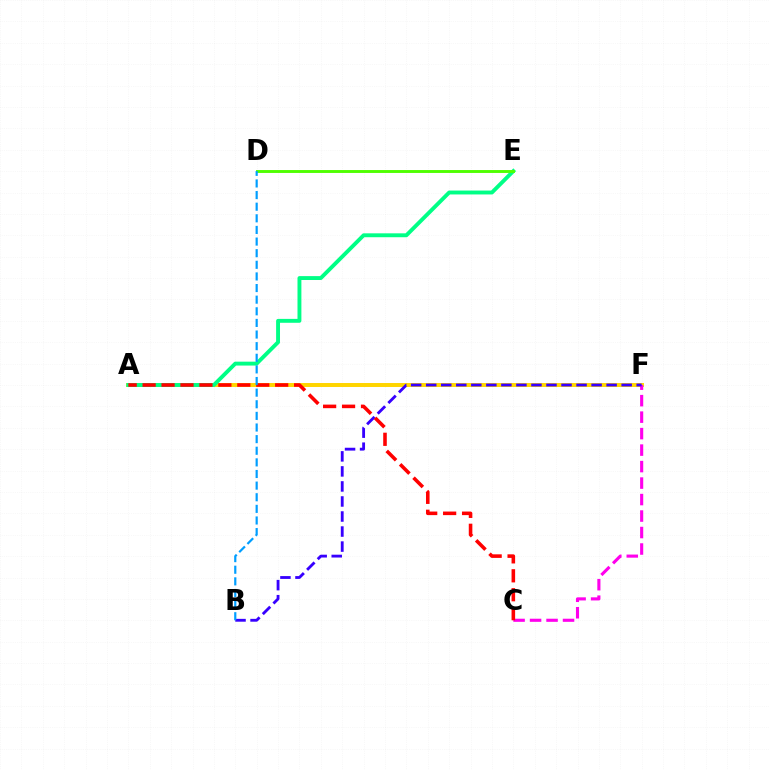{('A', 'F'): [{'color': '#ffd500', 'line_style': 'solid', 'thickness': 2.85}], ('A', 'E'): [{'color': '#00ff86', 'line_style': 'solid', 'thickness': 2.81}], ('C', 'F'): [{'color': '#ff00ed', 'line_style': 'dashed', 'thickness': 2.24}], ('B', 'F'): [{'color': '#3700ff', 'line_style': 'dashed', 'thickness': 2.04}], ('D', 'E'): [{'color': '#4fff00', 'line_style': 'solid', 'thickness': 2.09}], ('A', 'C'): [{'color': '#ff0000', 'line_style': 'dashed', 'thickness': 2.57}], ('B', 'D'): [{'color': '#009eff', 'line_style': 'dashed', 'thickness': 1.58}]}